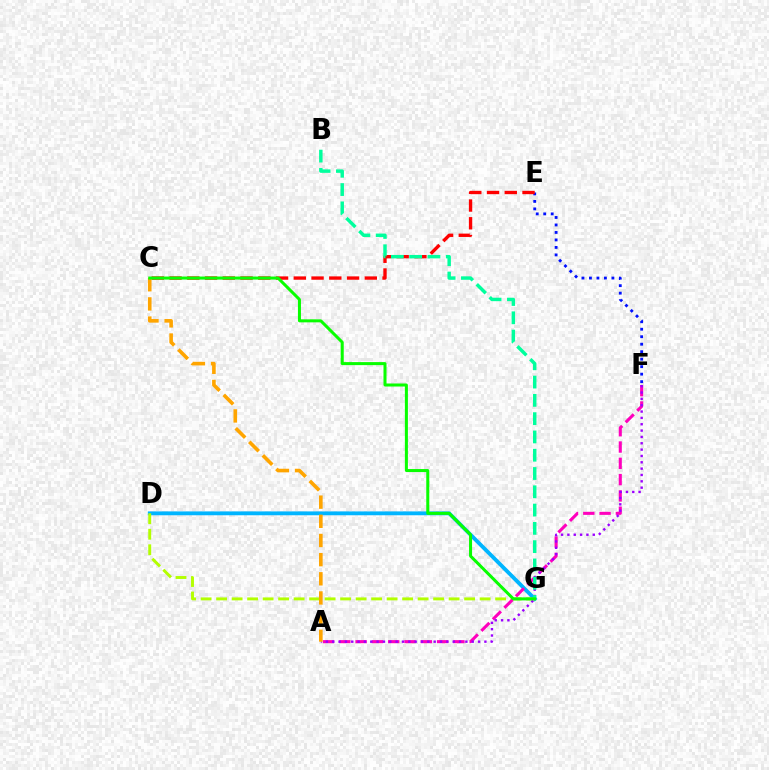{('D', 'G'): [{'color': '#00b5ff', 'line_style': 'solid', 'thickness': 2.77}, {'color': '#b3ff00', 'line_style': 'dashed', 'thickness': 2.11}], ('E', 'F'): [{'color': '#0010ff', 'line_style': 'dotted', 'thickness': 2.03}], ('A', 'F'): [{'color': '#ff00bd', 'line_style': 'dashed', 'thickness': 2.21}, {'color': '#9b00ff', 'line_style': 'dotted', 'thickness': 1.72}], ('C', 'E'): [{'color': '#ff0000', 'line_style': 'dashed', 'thickness': 2.41}], ('A', 'C'): [{'color': '#ffa500', 'line_style': 'dashed', 'thickness': 2.6}], ('B', 'G'): [{'color': '#00ff9d', 'line_style': 'dashed', 'thickness': 2.48}], ('C', 'G'): [{'color': '#08ff00', 'line_style': 'solid', 'thickness': 2.17}]}